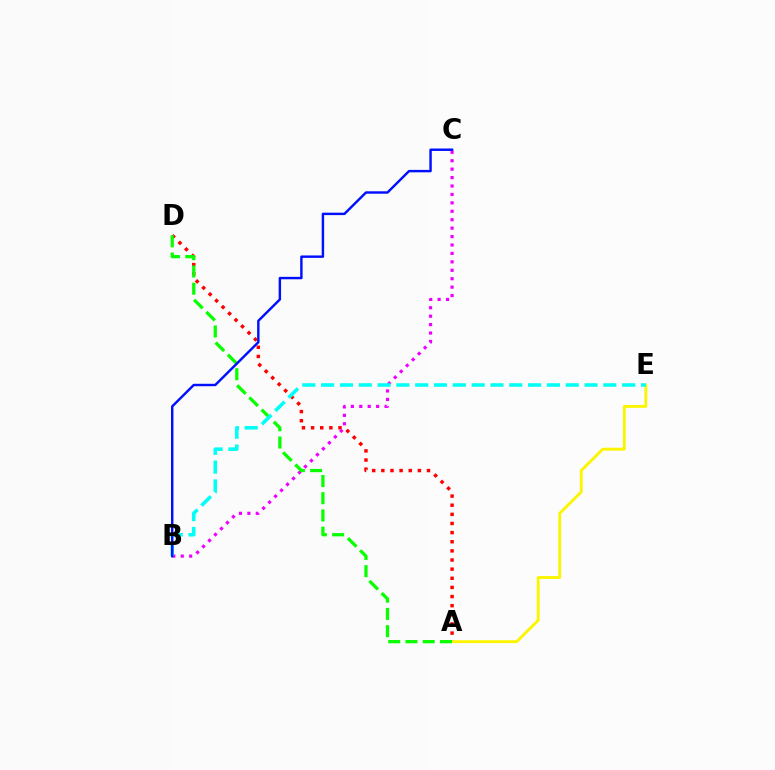{('A', 'D'): [{'color': '#ff0000', 'line_style': 'dotted', 'thickness': 2.48}, {'color': '#08ff00', 'line_style': 'dashed', 'thickness': 2.34}], ('B', 'C'): [{'color': '#ee00ff', 'line_style': 'dotted', 'thickness': 2.29}, {'color': '#0010ff', 'line_style': 'solid', 'thickness': 1.75}], ('A', 'E'): [{'color': '#fcf500', 'line_style': 'solid', 'thickness': 2.06}], ('B', 'E'): [{'color': '#00fff6', 'line_style': 'dashed', 'thickness': 2.56}]}